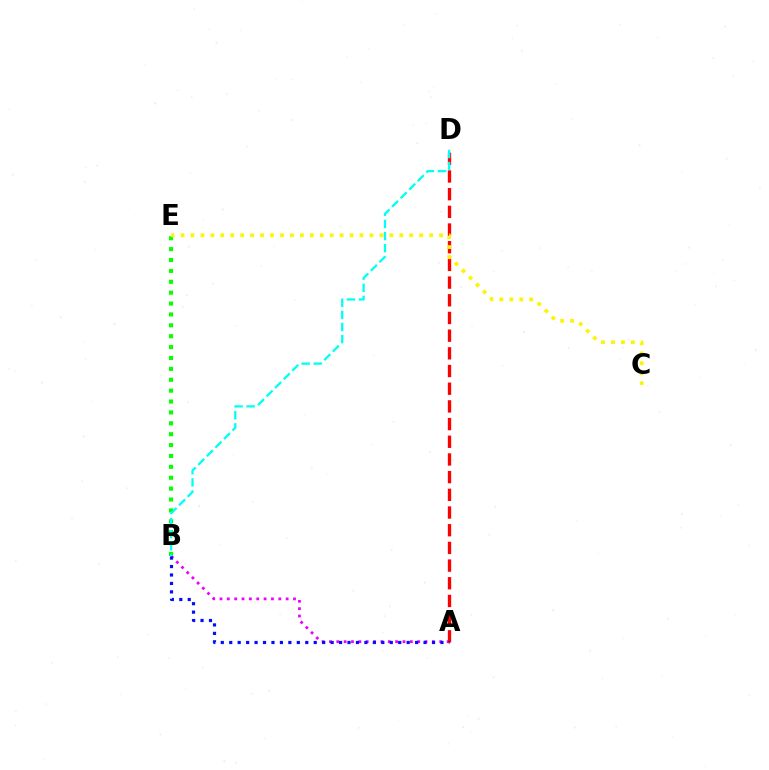{('A', 'B'): [{'color': '#ee00ff', 'line_style': 'dotted', 'thickness': 2.0}, {'color': '#0010ff', 'line_style': 'dotted', 'thickness': 2.3}], ('B', 'E'): [{'color': '#08ff00', 'line_style': 'dotted', 'thickness': 2.96}], ('A', 'D'): [{'color': '#ff0000', 'line_style': 'dashed', 'thickness': 2.4}], ('C', 'E'): [{'color': '#fcf500', 'line_style': 'dotted', 'thickness': 2.7}], ('B', 'D'): [{'color': '#00fff6', 'line_style': 'dashed', 'thickness': 1.65}]}